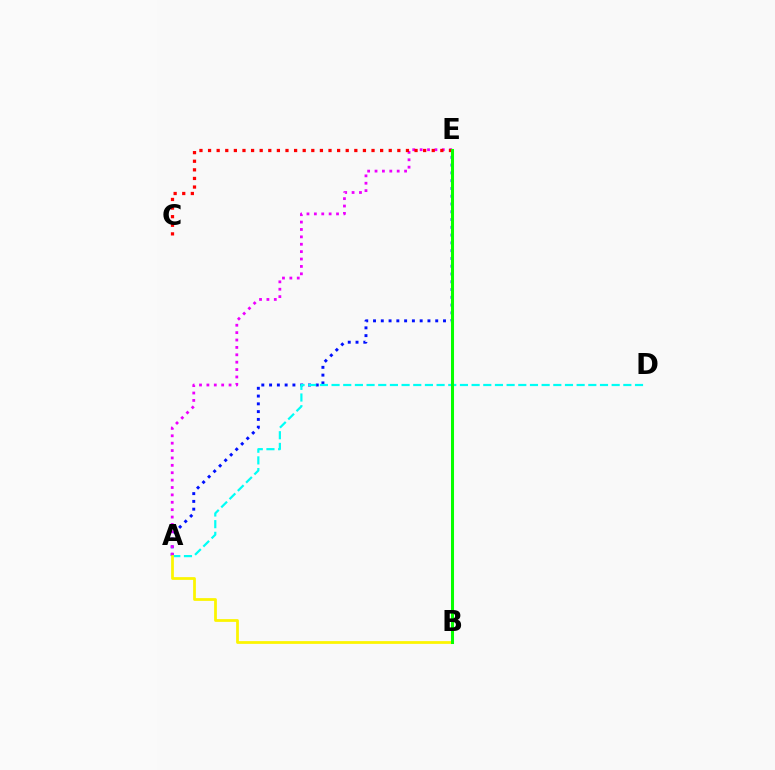{('A', 'E'): [{'color': '#0010ff', 'line_style': 'dotted', 'thickness': 2.11}, {'color': '#ee00ff', 'line_style': 'dotted', 'thickness': 2.01}], ('A', 'D'): [{'color': '#00fff6', 'line_style': 'dashed', 'thickness': 1.59}], ('C', 'E'): [{'color': '#ff0000', 'line_style': 'dotted', 'thickness': 2.34}], ('A', 'B'): [{'color': '#fcf500', 'line_style': 'solid', 'thickness': 1.99}], ('B', 'E'): [{'color': '#08ff00', 'line_style': 'solid', 'thickness': 2.19}]}